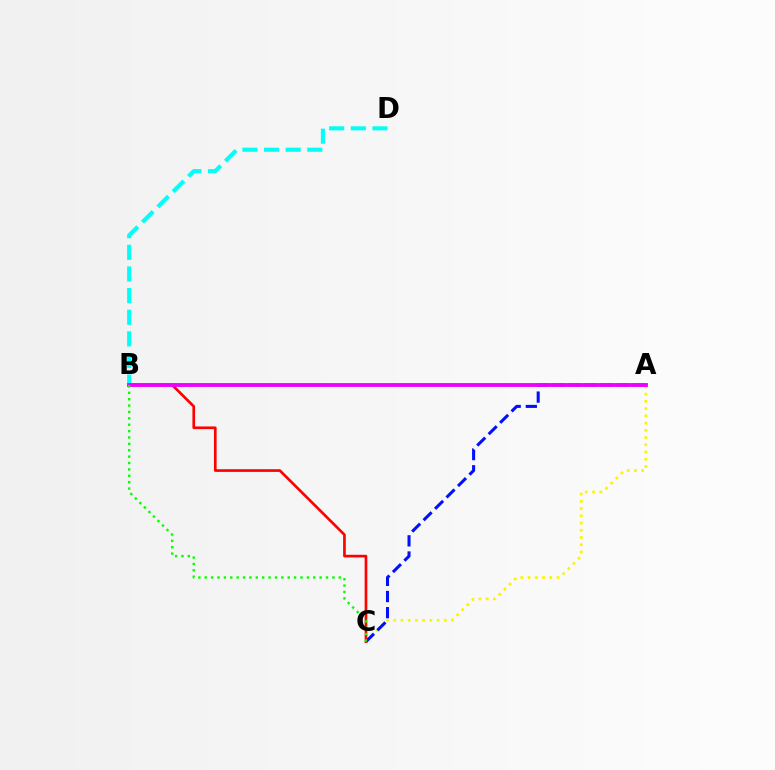{('B', 'C'): [{'color': '#ff0000', 'line_style': 'solid', 'thickness': 1.92}, {'color': '#08ff00', 'line_style': 'dotted', 'thickness': 1.73}], ('B', 'D'): [{'color': '#00fff6', 'line_style': 'dashed', 'thickness': 2.94}], ('A', 'C'): [{'color': '#fcf500', 'line_style': 'dotted', 'thickness': 1.97}, {'color': '#0010ff', 'line_style': 'dashed', 'thickness': 2.2}], ('A', 'B'): [{'color': '#ee00ff', 'line_style': 'solid', 'thickness': 2.77}]}